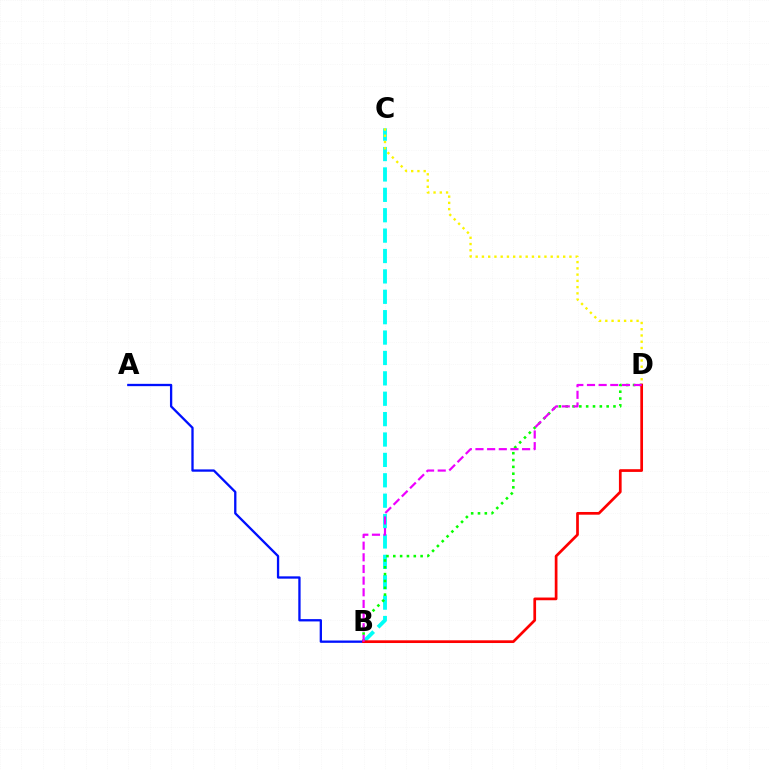{('B', 'C'): [{'color': '#00fff6', 'line_style': 'dashed', 'thickness': 2.77}], ('C', 'D'): [{'color': '#fcf500', 'line_style': 'dotted', 'thickness': 1.7}], ('B', 'D'): [{'color': '#08ff00', 'line_style': 'dotted', 'thickness': 1.86}, {'color': '#ff0000', 'line_style': 'solid', 'thickness': 1.95}, {'color': '#ee00ff', 'line_style': 'dashed', 'thickness': 1.58}], ('A', 'B'): [{'color': '#0010ff', 'line_style': 'solid', 'thickness': 1.66}]}